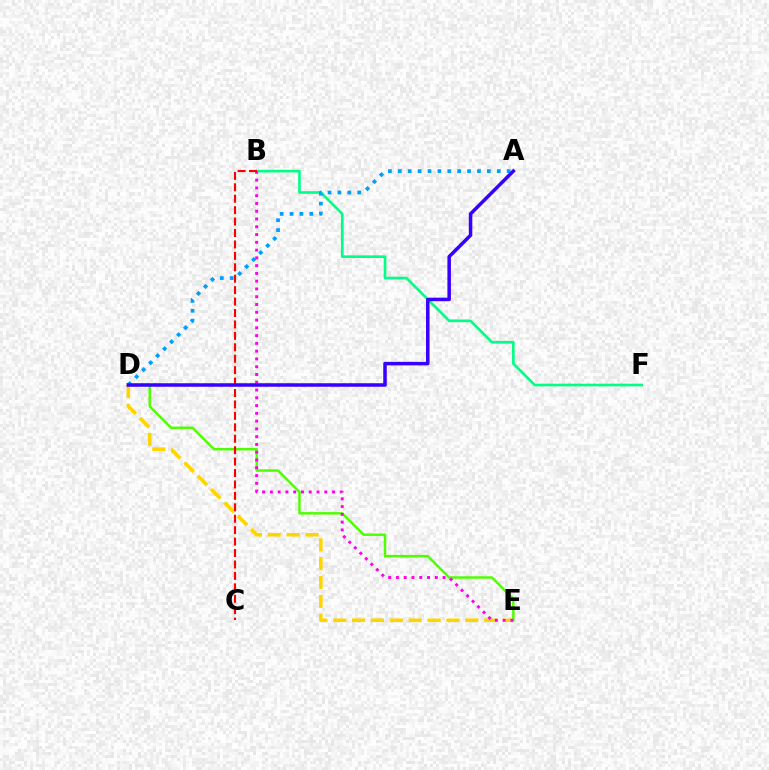{('D', 'E'): [{'color': '#ffd500', 'line_style': 'dashed', 'thickness': 2.56}, {'color': '#4fff00', 'line_style': 'solid', 'thickness': 1.78}], ('B', 'F'): [{'color': '#00ff86', 'line_style': 'solid', 'thickness': 1.9}], ('A', 'D'): [{'color': '#009eff', 'line_style': 'dotted', 'thickness': 2.69}, {'color': '#3700ff', 'line_style': 'solid', 'thickness': 2.53}], ('B', 'E'): [{'color': '#ff00ed', 'line_style': 'dotted', 'thickness': 2.11}], ('B', 'C'): [{'color': '#ff0000', 'line_style': 'dashed', 'thickness': 1.55}]}